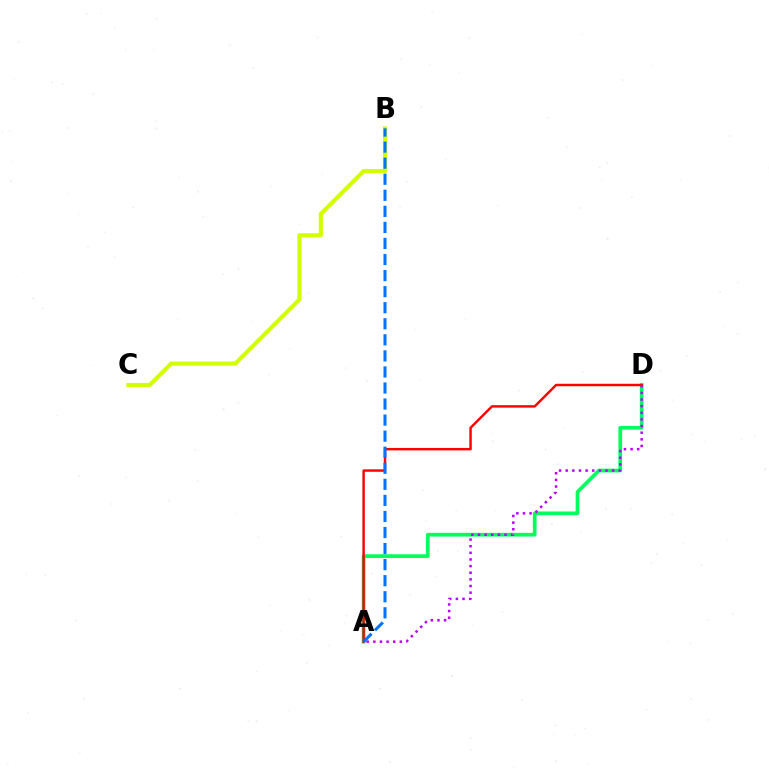{('B', 'C'): [{'color': '#d1ff00', 'line_style': 'solid', 'thickness': 2.94}], ('A', 'D'): [{'color': '#00ff5c', 'line_style': 'solid', 'thickness': 2.66}, {'color': '#ff0000', 'line_style': 'solid', 'thickness': 1.76}, {'color': '#b900ff', 'line_style': 'dotted', 'thickness': 1.8}], ('A', 'B'): [{'color': '#0074ff', 'line_style': 'dashed', 'thickness': 2.18}]}